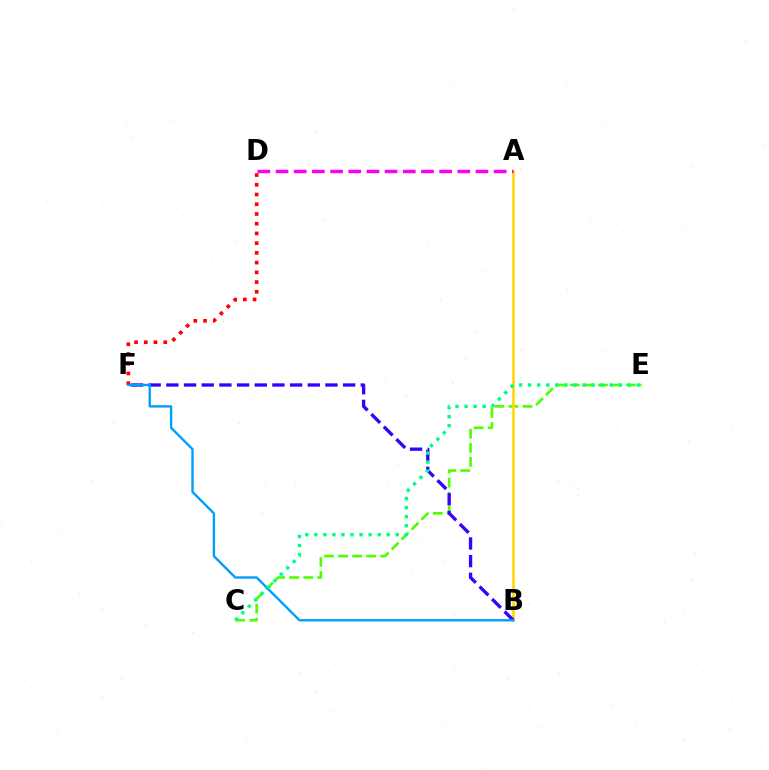{('C', 'E'): [{'color': '#4fff00', 'line_style': 'dashed', 'thickness': 1.91}, {'color': '#00ff86', 'line_style': 'dotted', 'thickness': 2.46}], ('A', 'B'): [{'color': '#ffd500', 'line_style': 'solid', 'thickness': 1.87}], ('B', 'F'): [{'color': '#3700ff', 'line_style': 'dashed', 'thickness': 2.4}, {'color': '#009eff', 'line_style': 'solid', 'thickness': 1.71}], ('D', 'F'): [{'color': '#ff0000', 'line_style': 'dotted', 'thickness': 2.64}], ('A', 'D'): [{'color': '#ff00ed', 'line_style': 'dashed', 'thickness': 2.47}]}